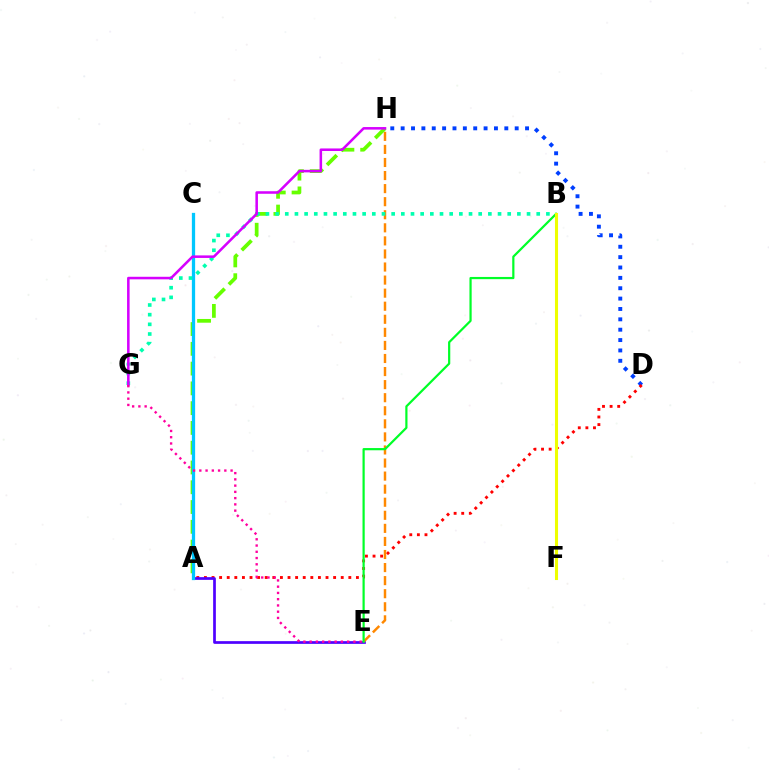{('D', 'H'): [{'color': '#003fff', 'line_style': 'dotted', 'thickness': 2.82}], ('A', 'D'): [{'color': '#ff0000', 'line_style': 'dotted', 'thickness': 2.06}], ('A', 'E'): [{'color': '#4f00ff', 'line_style': 'solid', 'thickness': 1.95}], ('E', 'H'): [{'color': '#ff8800', 'line_style': 'dashed', 'thickness': 1.78}], ('A', 'H'): [{'color': '#66ff00', 'line_style': 'dashed', 'thickness': 2.69}], ('A', 'C'): [{'color': '#00c7ff', 'line_style': 'solid', 'thickness': 2.35}], ('B', 'G'): [{'color': '#00ffaf', 'line_style': 'dotted', 'thickness': 2.63}], ('G', 'H'): [{'color': '#d600ff', 'line_style': 'solid', 'thickness': 1.83}], ('B', 'E'): [{'color': '#00ff27', 'line_style': 'solid', 'thickness': 1.59}], ('B', 'F'): [{'color': '#eeff00', 'line_style': 'solid', 'thickness': 2.22}], ('E', 'G'): [{'color': '#ff00a0', 'line_style': 'dotted', 'thickness': 1.7}]}